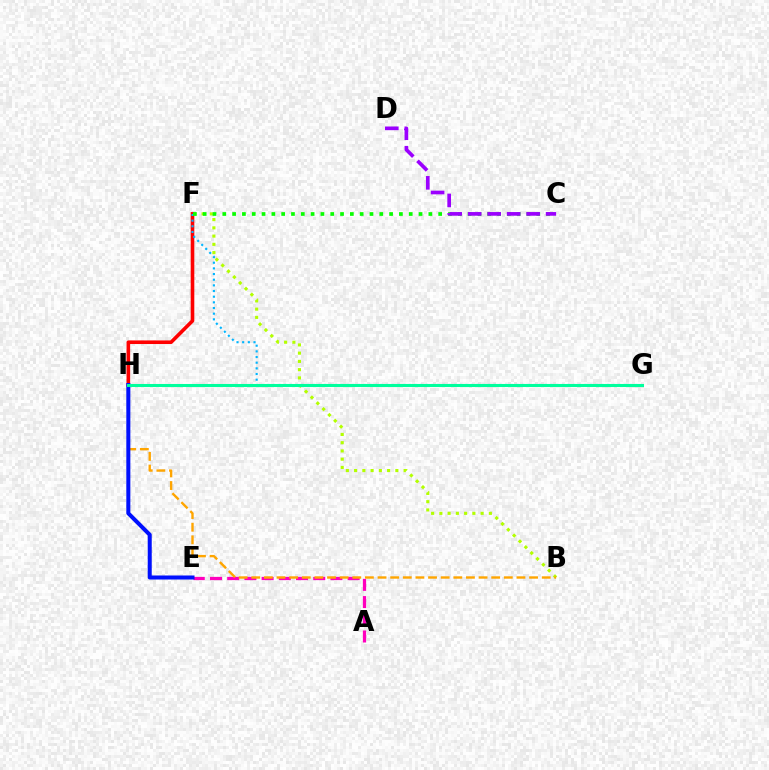{('B', 'F'): [{'color': '#b3ff00', 'line_style': 'dotted', 'thickness': 2.24}], ('F', 'H'): [{'color': '#ff0000', 'line_style': 'solid', 'thickness': 2.6}], ('A', 'E'): [{'color': '#ff00bd', 'line_style': 'dashed', 'thickness': 2.34}], ('F', 'G'): [{'color': '#00b5ff', 'line_style': 'dotted', 'thickness': 1.54}], ('B', 'H'): [{'color': '#ffa500', 'line_style': 'dashed', 'thickness': 1.72}], ('C', 'F'): [{'color': '#08ff00', 'line_style': 'dotted', 'thickness': 2.67}], ('E', 'H'): [{'color': '#0010ff', 'line_style': 'solid', 'thickness': 2.9}], ('G', 'H'): [{'color': '#00ff9d', 'line_style': 'solid', 'thickness': 2.2}], ('C', 'D'): [{'color': '#9b00ff', 'line_style': 'dashed', 'thickness': 2.65}]}